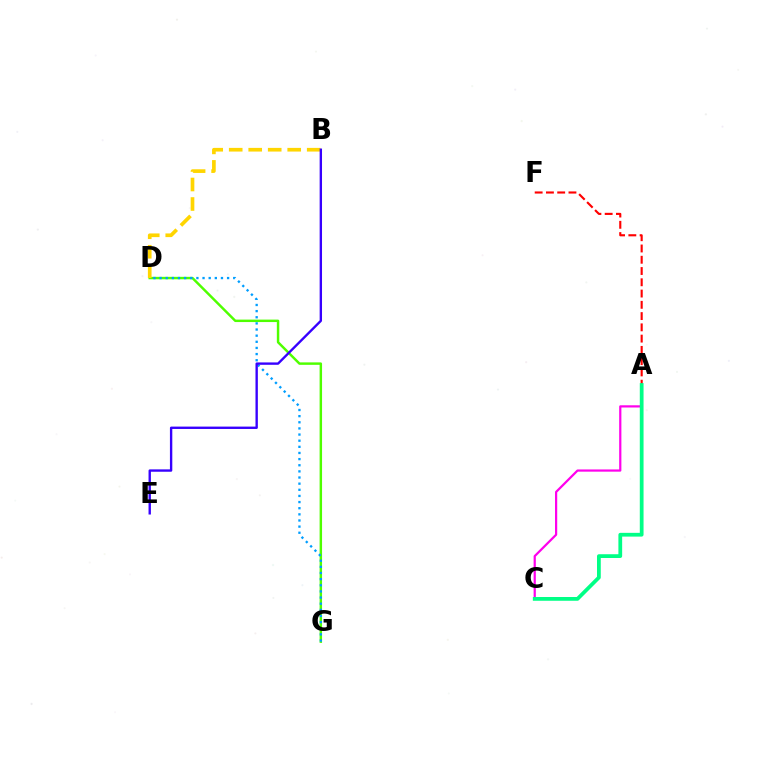{('A', 'C'): [{'color': '#ff00ed', 'line_style': 'solid', 'thickness': 1.6}, {'color': '#00ff86', 'line_style': 'solid', 'thickness': 2.71}], ('D', 'G'): [{'color': '#4fff00', 'line_style': 'solid', 'thickness': 1.77}, {'color': '#009eff', 'line_style': 'dotted', 'thickness': 1.67}], ('A', 'F'): [{'color': '#ff0000', 'line_style': 'dashed', 'thickness': 1.53}], ('B', 'D'): [{'color': '#ffd500', 'line_style': 'dashed', 'thickness': 2.65}], ('B', 'E'): [{'color': '#3700ff', 'line_style': 'solid', 'thickness': 1.71}]}